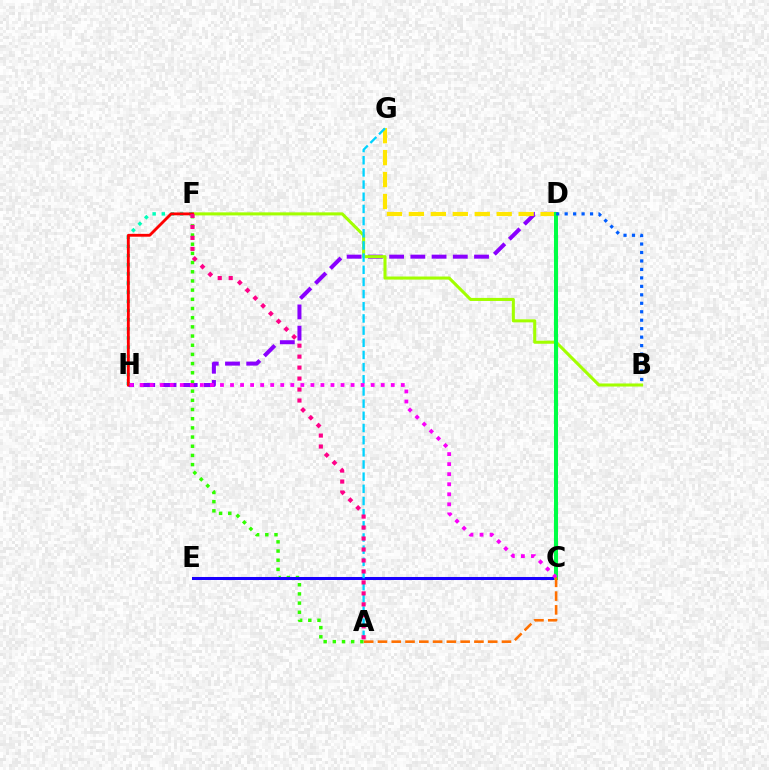{('D', 'H'): [{'color': '#8a00ff', 'line_style': 'dashed', 'thickness': 2.88}], ('A', 'F'): [{'color': '#31ff00', 'line_style': 'dotted', 'thickness': 2.49}, {'color': '#ff0088', 'line_style': 'dotted', 'thickness': 2.98}], ('D', 'G'): [{'color': '#ffe600', 'line_style': 'dashed', 'thickness': 2.98}], ('B', 'F'): [{'color': '#a2ff00', 'line_style': 'solid', 'thickness': 2.2}], ('F', 'H'): [{'color': '#00ffbb', 'line_style': 'dotted', 'thickness': 2.49}, {'color': '#ff0000', 'line_style': 'solid', 'thickness': 2.05}], ('C', 'E'): [{'color': '#1900ff', 'line_style': 'solid', 'thickness': 2.18}], ('C', 'D'): [{'color': '#00ff45', 'line_style': 'solid', 'thickness': 2.9}], ('A', 'G'): [{'color': '#00d3ff', 'line_style': 'dashed', 'thickness': 1.65}], ('C', 'H'): [{'color': '#fa00f9', 'line_style': 'dotted', 'thickness': 2.73}], ('B', 'D'): [{'color': '#005dff', 'line_style': 'dotted', 'thickness': 2.3}], ('A', 'C'): [{'color': '#ff7000', 'line_style': 'dashed', 'thickness': 1.87}]}